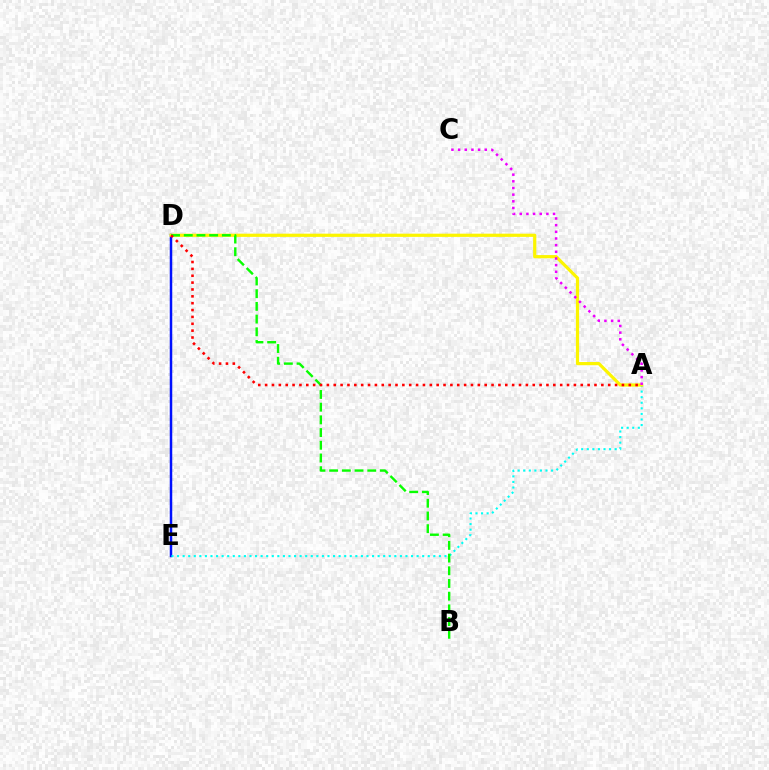{('D', 'E'): [{'color': '#0010ff', 'line_style': 'solid', 'thickness': 1.79}], ('A', 'E'): [{'color': '#00fff6', 'line_style': 'dotted', 'thickness': 1.51}], ('A', 'D'): [{'color': '#fcf500', 'line_style': 'solid', 'thickness': 2.31}, {'color': '#ff0000', 'line_style': 'dotted', 'thickness': 1.86}], ('B', 'D'): [{'color': '#08ff00', 'line_style': 'dashed', 'thickness': 1.73}], ('A', 'C'): [{'color': '#ee00ff', 'line_style': 'dotted', 'thickness': 1.81}]}